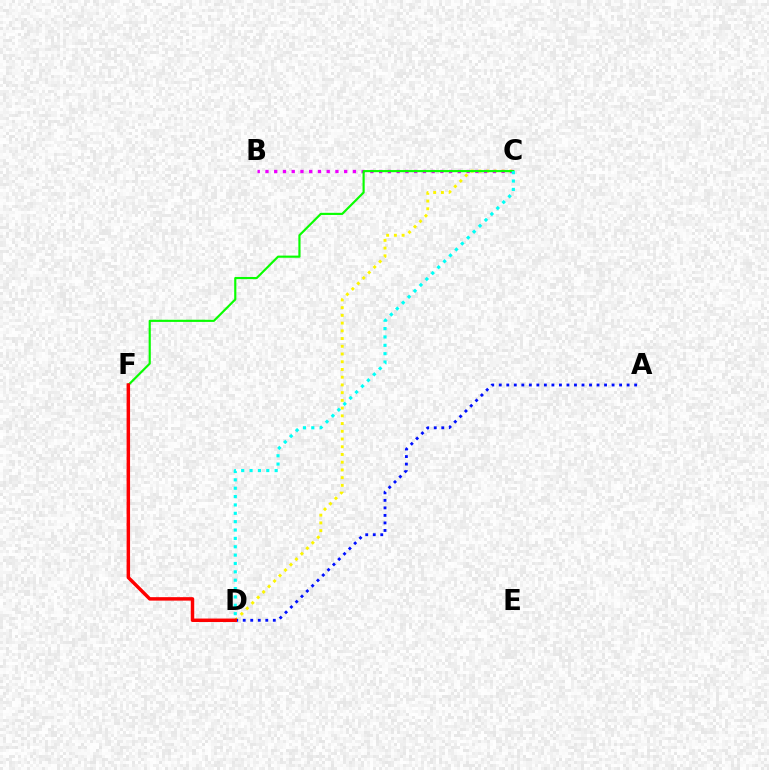{('C', 'D'): [{'color': '#fcf500', 'line_style': 'dotted', 'thickness': 2.1}, {'color': '#00fff6', 'line_style': 'dotted', 'thickness': 2.27}], ('A', 'D'): [{'color': '#0010ff', 'line_style': 'dotted', 'thickness': 2.04}], ('B', 'C'): [{'color': '#ee00ff', 'line_style': 'dotted', 'thickness': 2.38}], ('C', 'F'): [{'color': '#08ff00', 'line_style': 'solid', 'thickness': 1.55}], ('D', 'F'): [{'color': '#ff0000', 'line_style': 'solid', 'thickness': 2.49}]}